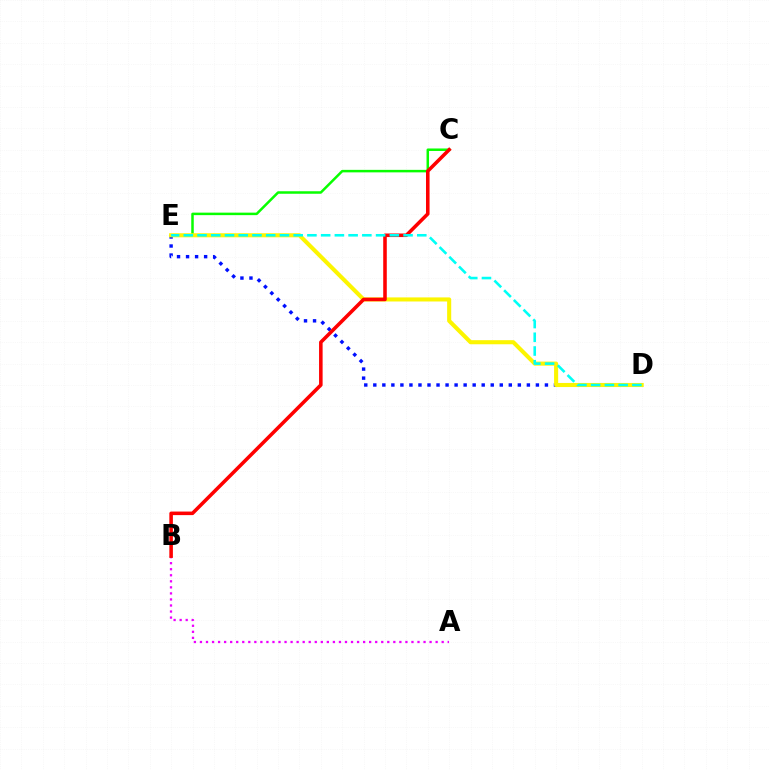{('C', 'E'): [{'color': '#08ff00', 'line_style': 'solid', 'thickness': 1.8}], ('D', 'E'): [{'color': '#0010ff', 'line_style': 'dotted', 'thickness': 2.45}, {'color': '#fcf500', 'line_style': 'solid', 'thickness': 2.94}, {'color': '#00fff6', 'line_style': 'dashed', 'thickness': 1.87}], ('A', 'B'): [{'color': '#ee00ff', 'line_style': 'dotted', 'thickness': 1.64}], ('B', 'C'): [{'color': '#ff0000', 'line_style': 'solid', 'thickness': 2.56}]}